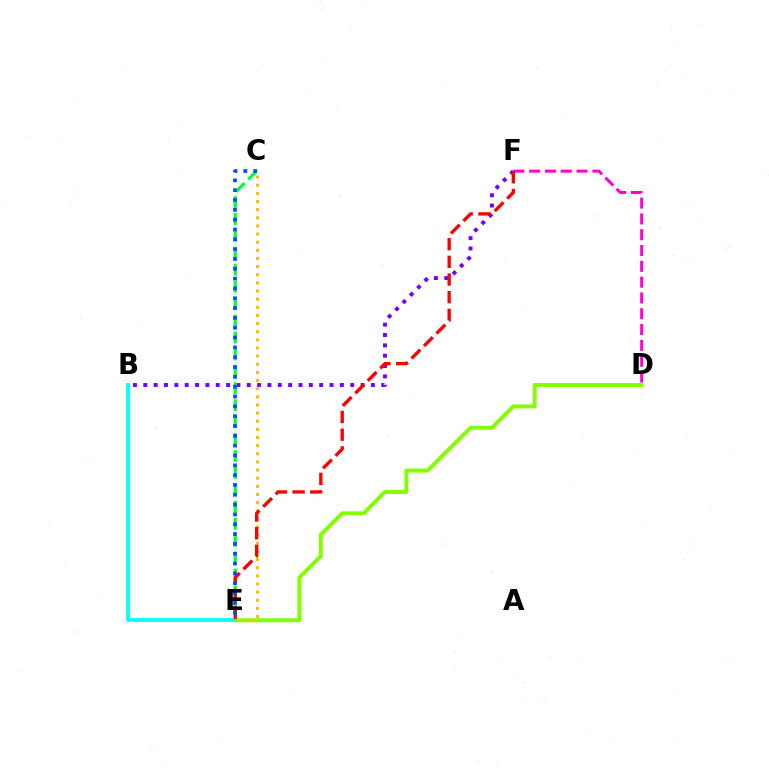{('D', 'E'): [{'color': '#84ff00', 'line_style': 'solid', 'thickness': 2.85}], ('B', 'F'): [{'color': '#7200ff', 'line_style': 'dotted', 'thickness': 2.81}], ('D', 'F'): [{'color': '#ff00cf', 'line_style': 'dashed', 'thickness': 2.15}], ('B', 'E'): [{'color': '#00fff6', 'line_style': 'solid', 'thickness': 2.69}], ('C', 'E'): [{'color': '#ffbd00', 'line_style': 'dotted', 'thickness': 2.21}, {'color': '#00ff39', 'line_style': 'dashed', 'thickness': 2.3}, {'color': '#004bff', 'line_style': 'dotted', 'thickness': 2.67}], ('E', 'F'): [{'color': '#ff0000', 'line_style': 'dashed', 'thickness': 2.4}]}